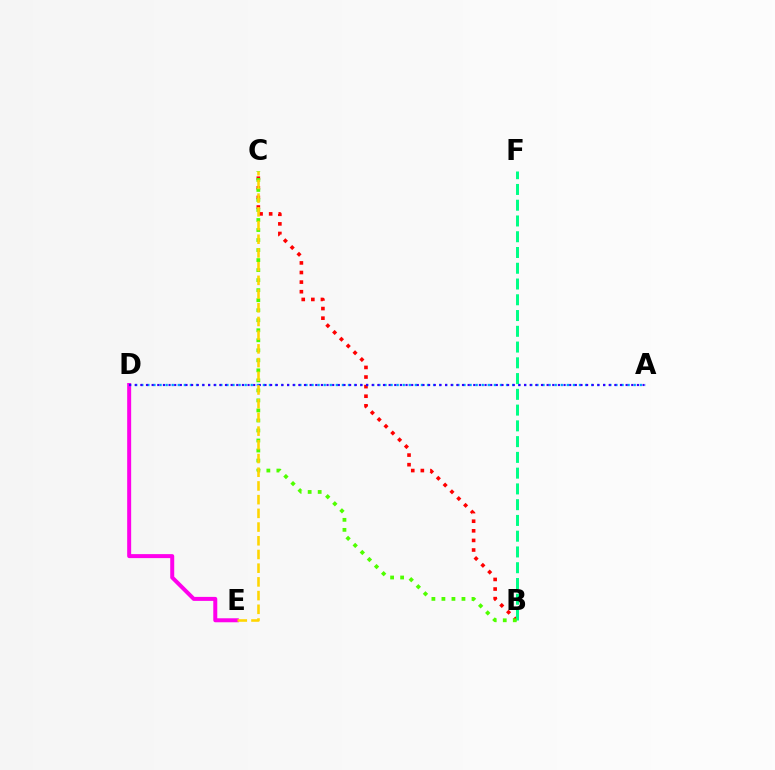{('D', 'E'): [{'color': '#ff00ed', 'line_style': 'solid', 'thickness': 2.87}], ('B', 'C'): [{'color': '#ff0000', 'line_style': 'dotted', 'thickness': 2.61}, {'color': '#4fff00', 'line_style': 'dotted', 'thickness': 2.72}], ('A', 'D'): [{'color': '#009eff', 'line_style': 'dotted', 'thickness': 1.65}, {'color': '#3700ff', 'line_style': 'dotted', 'thickness': 1.53}], ('B', 'F'): [{'color': '#00ff86', 'line_style': 'dashed', 'thickness': 2.14}], ('C', 'E'): [{'color': '#ffd500', 'line_style': 'dashed', 'thickness': 1.86}]}